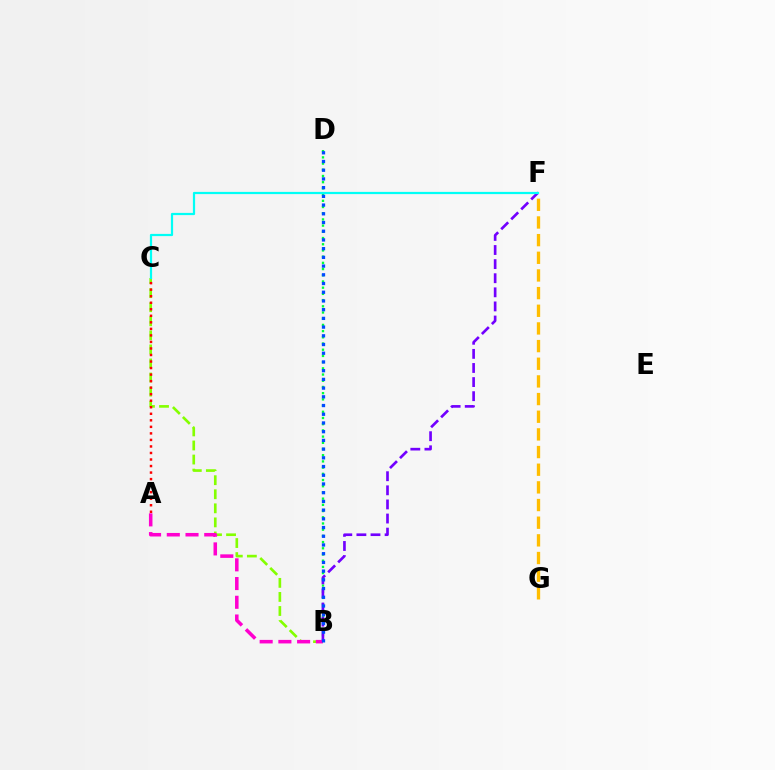{('B', 'D'): [{'color': '#00ff39', 'line_style': 'dotted', 'thickness': 1.69}, {'color': '#004bff', 'line_style': 'dotted', 'thickness': 2.37}], ('B', 'F'): [{'color': '#7200ff', 'line_style': 'dashed', 'thickness': 1.92}], ('B', 'C'): [{'color': '#84ff00', 'line_style': 'dashed', 'thickness': 1.91}], ('A', 'B'): [{'color': '#ff00cf', 'line_style': 'dashed', 'thickness': 2.54}], ('F', 'G'): [{'color': '#ffbd00', 'line_style': 'dashed', 'thickness': 2.4}], ('C', 'F'): [{'color': '#00fff6', 'line_style': 'solid', 'thickness': 1.6}], ('A', 'C'): [{'color': '#ff0000', 'line_style': 'dotted', 'thickness': 1.77}]}